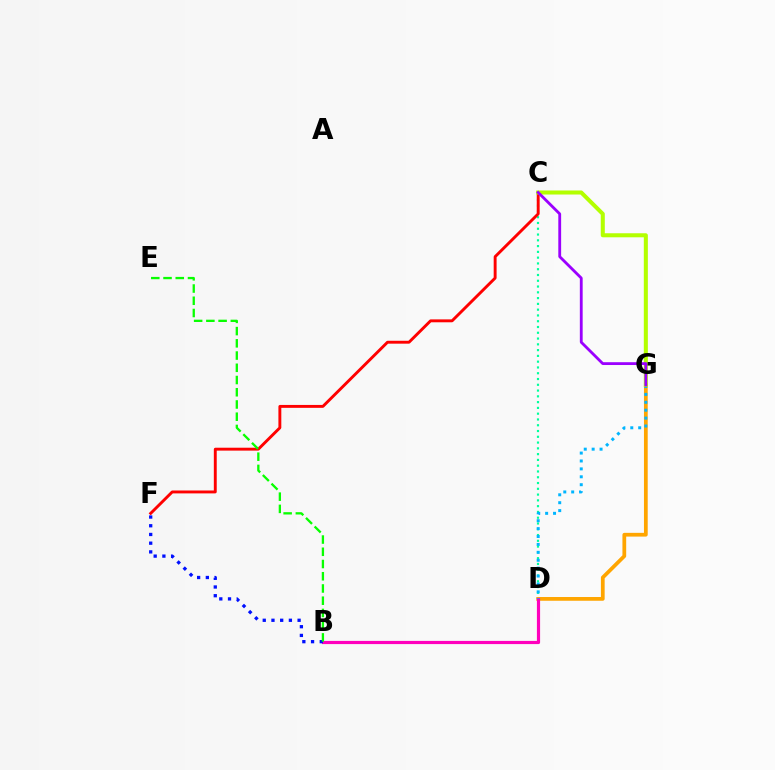{('C', 'D'): [{'color': '#00ff9d', 'line_style': 'dotted', 'thickness': 1.57}], ('D', 'G'): [{'color': '#ffa500', 'line_style': 'solid', 'thickness': 2.7}, {'color': '#00b5ff', 'line_style': 'dotted', 'thickness': 2.15}], ('B', 'D'): [{'color': '#ff00bd', 'line_style': 'solid', 'thickness': 2.29}], ('C', 'F'): [{'color': '#ff0000', 'line_style': 'solid', 'thickness': 2.09}], ('C', 'G'): [{'color': '#b3ff00', 'line_style': 'solid', 'thickness': 2.91}, {'color': '#9b00ff', 'line_style': 'solid', 'thickness': 2.03}], ('B', 'F'): [{'color': '#0010ff', 'line_style': 'dotted', 'thickness': 2.37}], ('B', 'E'): [{'color': '#08ff00', 'line_style': 'dashed', 'thickness': 1.66}]}